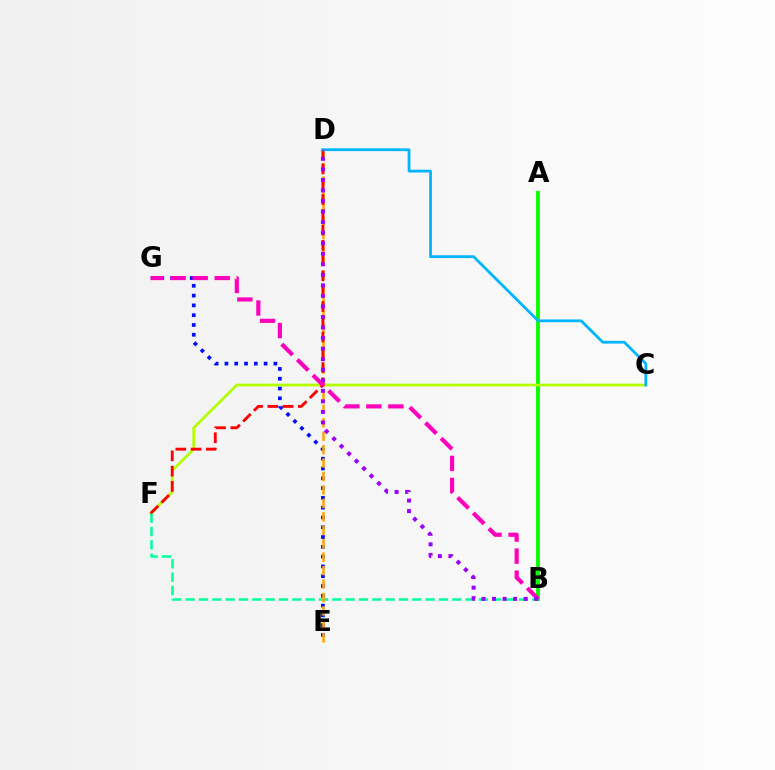{('E', 'G'): [{'color': '#0010ff', 'line_style': 'dotted', 'thickness': 2.66}], ('A', 'B'): [{'color': '#08ff00', 'line_style': 'solid', 'thickness': 2.79}], ('C', 'F'): [{'color': '#b3ff00', 'line_style': 'solid', 'thickness': 1.97}], ('B', 'F'): [{'color': '#00ff9d', 'line_style': 'dashed', 'thickness': 1.81}], ('D', 'E'): [{'color': '#ffa500', 'line_style': 'dashed', 'thickness': 1.83}], ('D', 'F'): [{'color': '#ff0000', 'line_style': 'dashed', 'thickness': 2.08}], ('B', 'G'): [{'color': '#ff00bd', 'line_style': 'dashed', 'thickness': 2.99}], ('C', 'D'): [{'color': '#00b5ff', 'line_style': 'solid', 'thickness': 2.0}], ('B', 'D'): [{'color': '#9b00ff', 'line_style': 'dotted', 'thickness': 2.87}]}